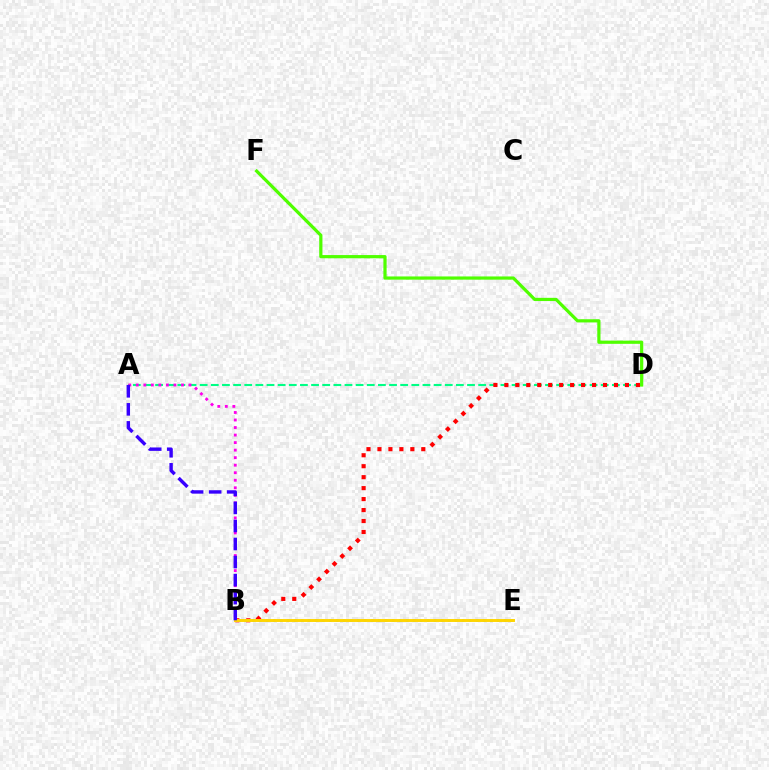{('B', 'E'): [{'color': '#009eff', 'line_style': 'dotted', 'thickness': 1.9}, {'color': '#ffd500', 'line_style': 'solid', 'thickness': 2.11}], ('A', 'D'): [{'color': '#00ff86', 'line_style': 'dashed', 'thickness': 1.51}], ('B', 'D'): [{'color': '#ff0000', 'line_style': 'dotted', 'thickness': 2.98}], ('A', 'B'): [{'color': '#ff00ed', 'line_style': 'dotted', 'thickness': 2.05}, {'color': '#3700ff', 'line_style': 'dashed', 'thickness': 2.45}], ('D', 'F'): [{'color': '#4fff00', 'line_style': 'solid', 'thickness': 2.31}]}